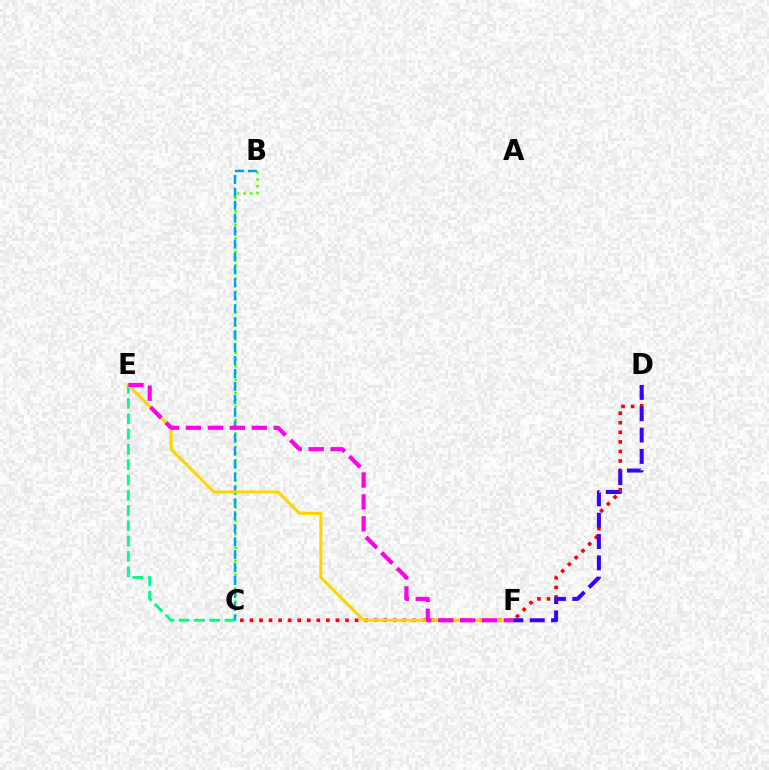{('C', 'E'): [{'color': '#00ff86', 'line_style': 'dashed', 'thickness': 2.08}], ('C', 'D'): [{'color': '#ff0000', 'line_style': 'dotted', 'thickness': 2.6}], ('B', 'C'): [{'color': '#4fff00', 'line_style': 'dotted', 'thickness': 1.83}, {'color': '#009eff', 'line_style': 'dashed', 'thickness': 1.76}], ('E', 'F'): [{'color': '#ffd500', 'line_style': 'solid', 'thickness': 2.2}, {'color': '#ff00ed', 'line_style': 'dashed', 'thickness': 2.98}], ('D', 'F'): [{'color': '#3700ff', 'line_style': 'dashed', 'thickness': 2.9}]}